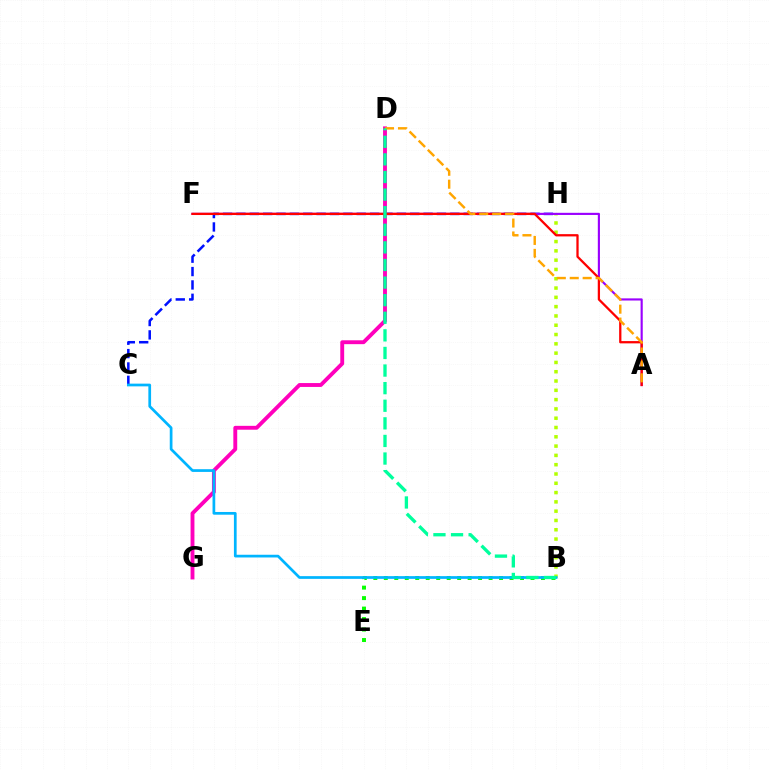{('C', 'H'): [{'color': '#0010ff', 'line_style': 'dashed', 'thickness': 1.82}], ('B', 'H'): [{'color': '#b3ff00', 'line_style': 'dotted', 'thickness': 2.53}], ('A', 'F'): [{'color': '#9b00ff', 'line_style': 'solid', 'thickness': 1.55}, {'color': '#ff0000', 'line_style': 'solid', 'thickness': 1.64}], ('D', 'G'): [{'color': '#ff00bd', 'line_style': 'solid', 'thickness': 2.79}], ('B', 'E'): [{'color': '#08ff00', 'line_style': 'dotted', 'thickness': 2.85}], ('A', 'D'): [{'color': '#ffa500', 'line_style': 'dashed', 'thickness': 1.76}], ('B', 'C'): [{'color': '#00b5ff', 'line_style': 'solid', 'thickness': 1.96}], ('B', 'D'): [{'color': '#00ff9d', 'line_style': 'dashed', 'thickness': 2.39}]}